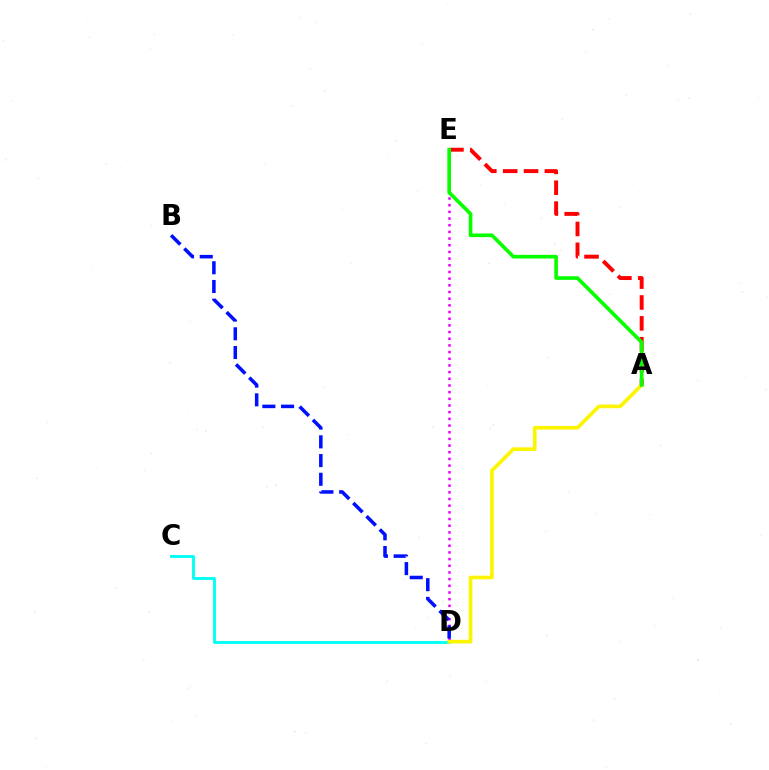{('D', 'E'): [{'color': '#ee00ff', 'line_style': 'dotted', 'thickness': 1.81}], ('C', 'D'): [{'color': '#00fff6', 'line_style': 'solid', 'thickness': 2.05}], ('A', 'D'): [{'color': '#fcf500', 'line_style': 'solid', 'thickness': 2.63}], ('A', 'E'): [{'color': '#ff0000', 'line_style': 'dashed', 'thickness': 2.83}, {'color': '#08ff00', 'line_style': 'solid', 'thickness': 2.63}], ('B', 'D'): [{'color': '#0010ff', 'line_style': 'dashed', 'thickness': 2.54}]}